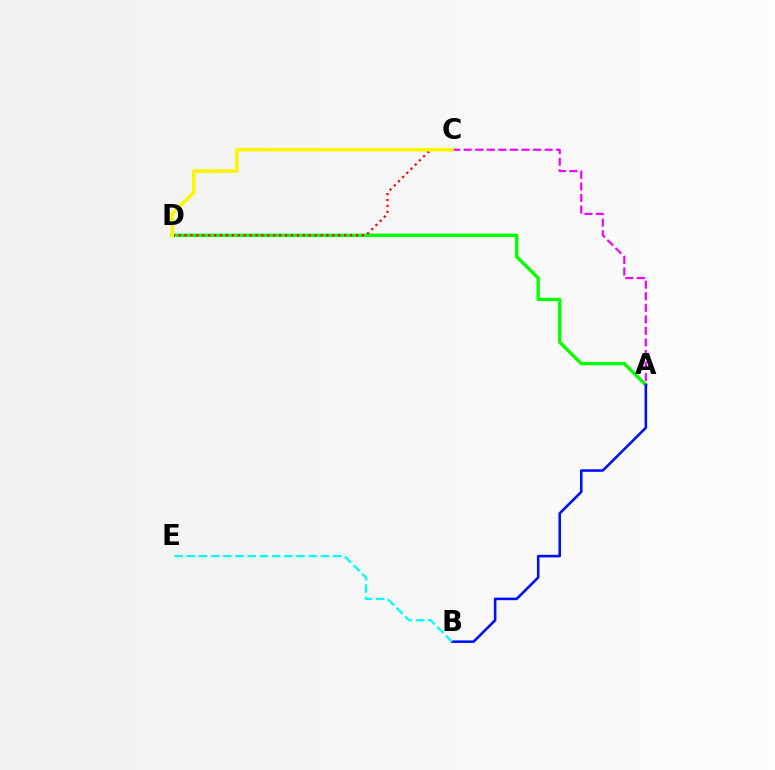{('A', 'D'): [{'color': '#08ff00', 'line_style': 'solid', 'thickness': 2.44}], ('A', 'B'): [{'color': '#0010ff', 'line_style': 'solid', 'thickness': 1.85}], ('C', 'D'): [{'color': '#ff0000', 'line_style': 'dotted', 'thickness': 1.61}, {'color': '#fcf500', 'line_style': 'solid', 'thickness': 2.57}], ('A', 'C'): [{'color': '#ee00ff', 'line_style': 'dashed', 'thickness': 1.57}], ('B', 'E'): [{'color': '#00fff6', 'line_style': 'dashed', 'thickness': 1.66}]}